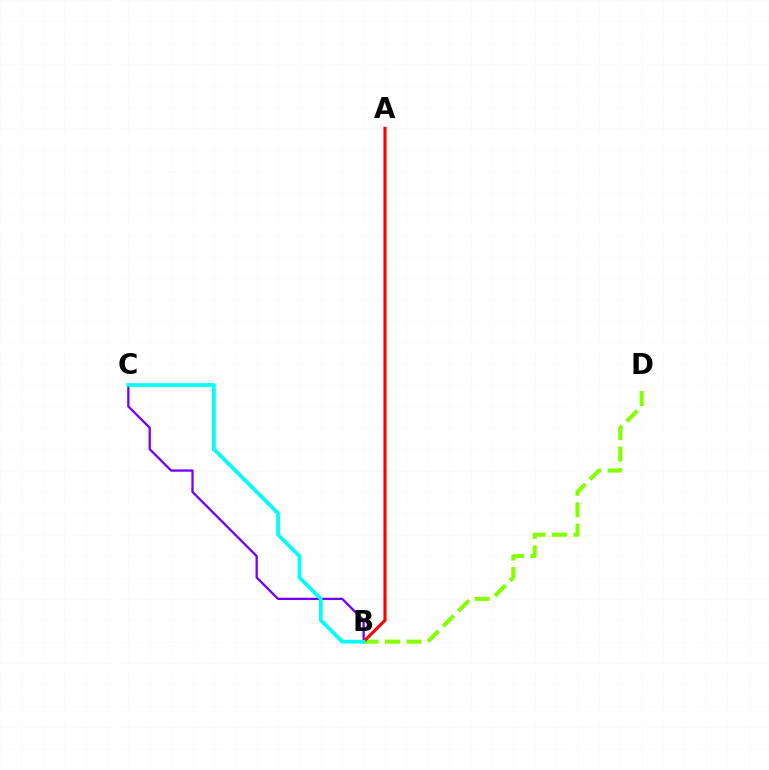{('B', 'D'): [{'color': '#84ff00', 'line_style': 'dashed', 'thickness': 2.92}], ('B', 'C'): [{'color': '#7200ff', 'line_style': 'solid', 'thickness': 1.65}, {'color': '#00fff6', 'line_style': 'solid', 'thickness': 2.7}], ('A', 'B'): [{'color': '#ff0000', 'line_style': 'solid', 'thickness': 2.24}]}